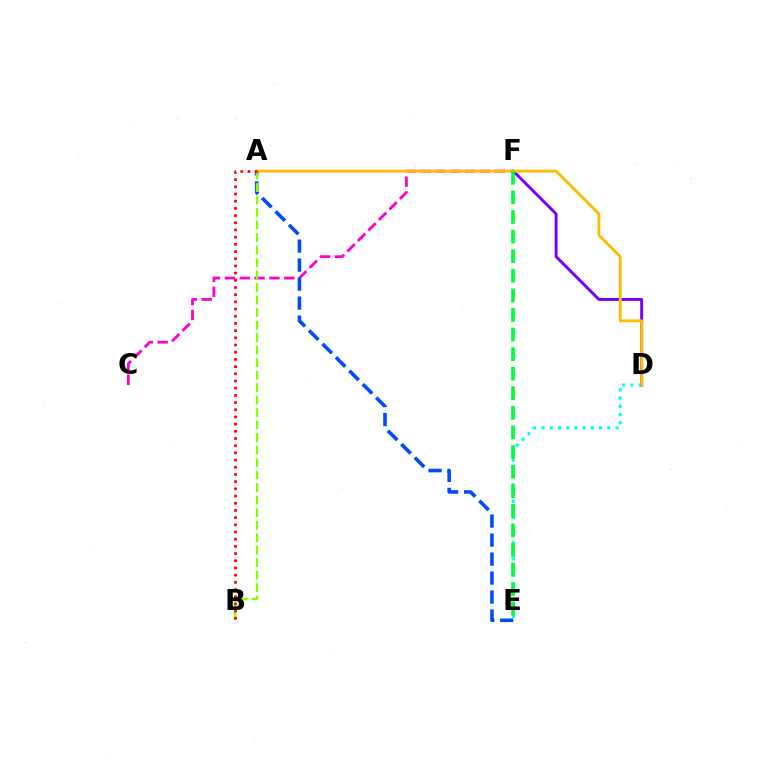{('C', 'F'): [{'color': '#ff00cf', 'line_style': 'dashed', 'thickness': 2.02}], ('D', 'E'): [{'color': '#00fff6', 'line_style': 'dotted', 'thickness': 2.24}], ('D', 'F'): [{'color': '#7200ff', 'line_style': 'solid', 'thickness': 2.09}], ('A', 'D'): [{'color': '#ffbd00', 'line_style': 'solid', 'thickness': 2.06}], ('A', 'E'): [{'color': '#004bff', 'line_style': 'dashed', 'thickness': 2.58}], ('E', 'F'): [{'color': '#00ff39', 'line_style': 'dashed', 'thickness': 2.66}], ('A', 'B'): [{'color': '#84ff00', 'line_style': 'dashed', 'thickness': 1.7}, {'color': '#ff0000', 'line_style': 'dotted', 'thickness': 1.95}]}